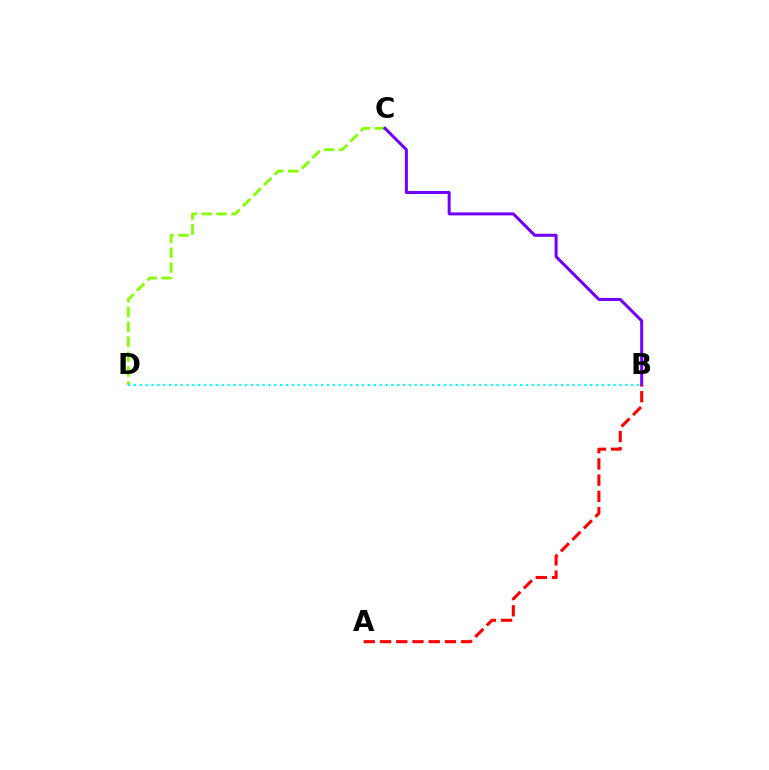{('C', 'D'): [{'color': '#84ff00', 'line_style': 'dashed', 'thickness': 2.02}], ('B', 'D'): [{'color': '#00fff6', 'line_style': 'dotted', 'thickness': 1.59}], ('B', 'C'): [{'color': '#7200ff', 'line_style': 'solid', 'thickness': 2.17}], ('A', 'B'): [{'color': '#ff0000', 'line_style': 'dashed', 'thickness': 2.21}]}